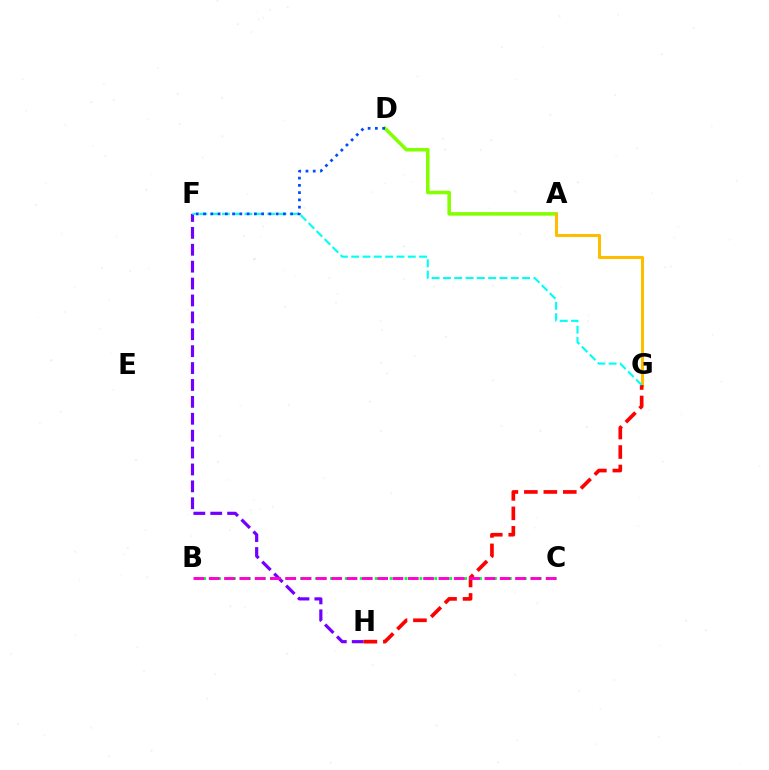{('A', 'D'): [{'color': '#84ff00', 'line_style': 'solid', 'thickness': 2.57}], ('B', 'C'): [{'color': '#00ff39', 'line_style': 'dotted', 'thickness': 2.03}, {'color': '#ff00cf', 'line_style': 'dashed', 'thickness': 2.08}], ('F', 'H'): [{'color': '#7200ff', 'line_style': 'dashed', 'thickness': 2.3}], ('A', 'G'): [{'color': '#ffbd00', 'line_style': 'solid', 'thickness': 2.2}], ('G', 'H'): [{'color': '#ff0000', 'line_style': 'dashed', 'thickness': 2.64}], ('F', 'G'): [{'color': '#00fff6', 'line_style': 'dashed', 'thickness': 1.54}], ('D', 'F'): [{'color': '#004bff', 'line_style': 'dotted', 'thickness': 1.97}]}